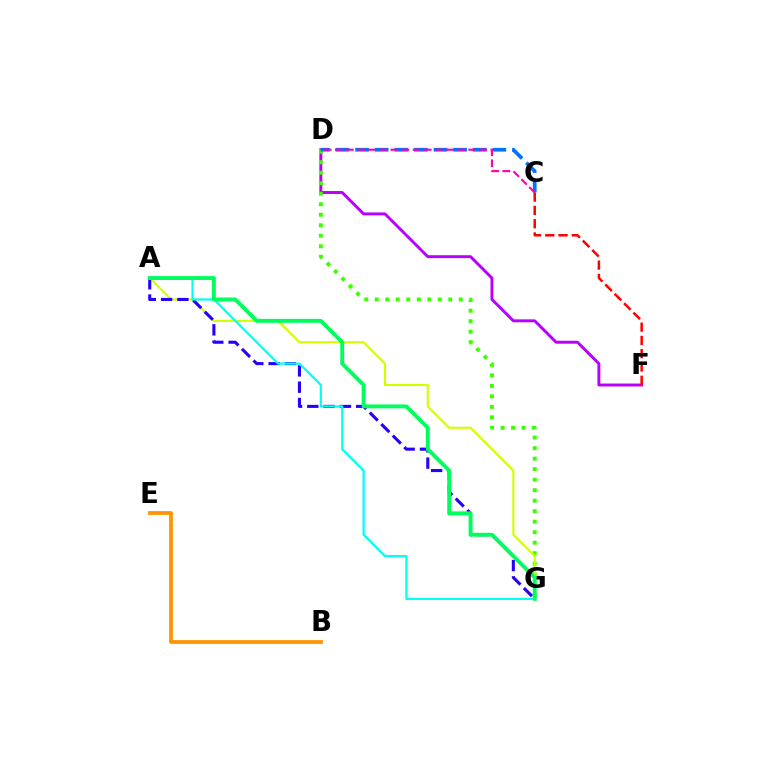{('D', 'F'): [{'color': '#b900ff', 'line_style': 'solid', 'thickness': 2.11}], ('D', 'G'): [{'color': '#3dff00', 'line_style': 'dotted', 'thickness': 2.85}], ('A', 'G'): [{'color': '#d1ff00', 'line_style': 'solid', 'thickness': 1.53}, {'color': '#2500ff', 'line_style': 'dashed', 'thickness': 2.21}, {'color': '#00fff6', 'line_style': 'solid', 'thickness': 1.61}, {'color': '#00ff5c', 'line_style': 'solid', 'thickness': 2.8}], ('B', 'E'): [{'color': '#ff9400', 'line_style': 'solid', 'thickness': 2.7}], ('C', 'F'): [{'color': '#ff0000', 'line_style': 'dashed', 'thickness': 1.81}], ('C', 'D'): [{'color': '#0074ff', 'line_style': 'dashed', 'thickness': 2.66}, {'color': '#ff00ac', 'line_style': 'dashed', 'thickness': 1.51}]}